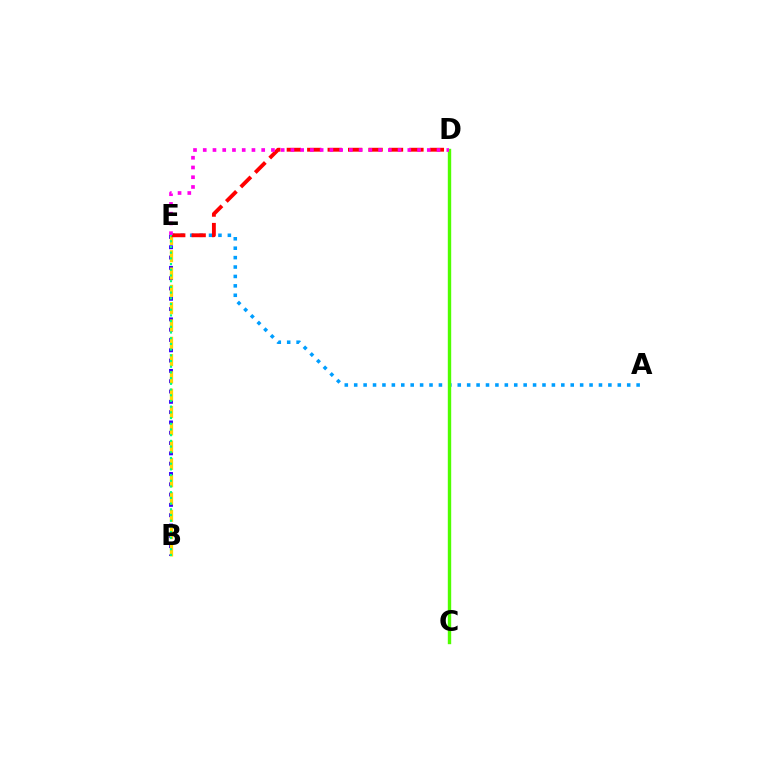{('A', 'E'): [{'color': '#009eff', 'line_style': 'dotted', 'thickness': 2.56}], ('B', 'E'): [{'color': '#3700ff', 'line_style': 'dotted', 'thickness': 2.8}, {'color': '#ffd500', 'line_style': 'dashed', 'thickness': 2.35}, {'color': '#00ff86', 'line_style': 'dotted', 'thickness': 1.55}], ('C', 'D'): [{'color': '#4fff00', 'line_style': 'solid', 'thickness': 2.44}], ('D', 'E'): [{'color': '#ff0000', 'line_style': 'dashed', 'thickness': 2.78}, {'color': '#ff00ed', 'line_style': 'dotted', 'thickness': 2.65}]}